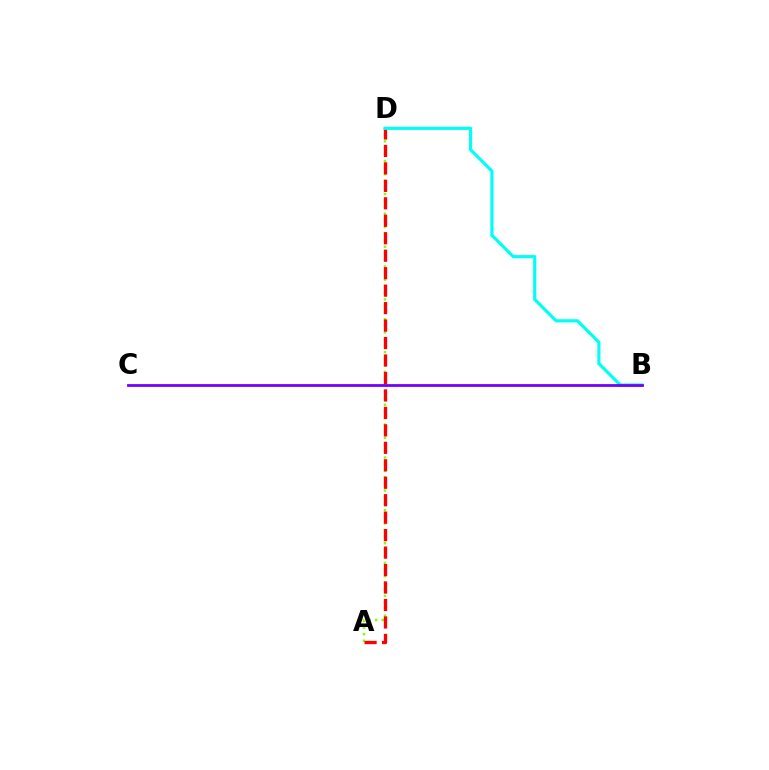{('A', 'D'): [{'color': '#84ff00', 'line_style': 'dotted', 'thickness': 1.79}, {'color': '#ff0000', 'line_style': 'dashed', 'thickness': 2.37}], ('B', 'D'): [{'color': '#00fff6', 'line_style': 'solid', 'thickness': 2.29}], ('B', 'C'): [{'color': '#7200ff', 'line_style': 'solid', 'thickness': 2.01}]}